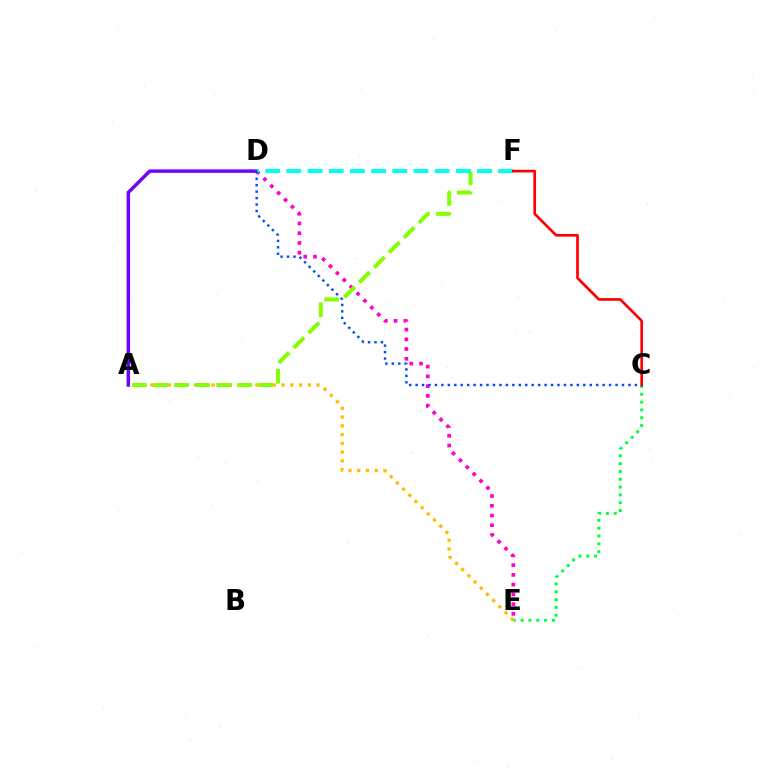{('D', 'E'): [{'color': '#ff00cf', 'line_style': 'dotted', 'thickness': 2.65}], ('C', 'E'): [{'color': '#00ff39', 'line_style': 'dotted', 'thickness': 2.12}], ('A', 'E'): [{'color': '#ffbd00', 'line_style': 'dotted', 'thickness': 2.38}], ('A', 'F'): [{'color': '#84ff00', 'line_style': 'dashed', 'thickness': 2.86}], ('A', 'D'): [{'color': '#7200ff', 'line_style': 'solid', 'thickness': 2.5}], ('D', 'F'): [{'color': '#00fff6', 'line_style': 'dashed', 'thickness': 2.88}], ('C', 'F'): [{'color': '#ff0000', 'line_style': 'solid', 'thickness': 1.93}], ('C', 'D'): [{'color': '#004bff', 'line_style': 'dotted', 'thickness': 1.75}]}